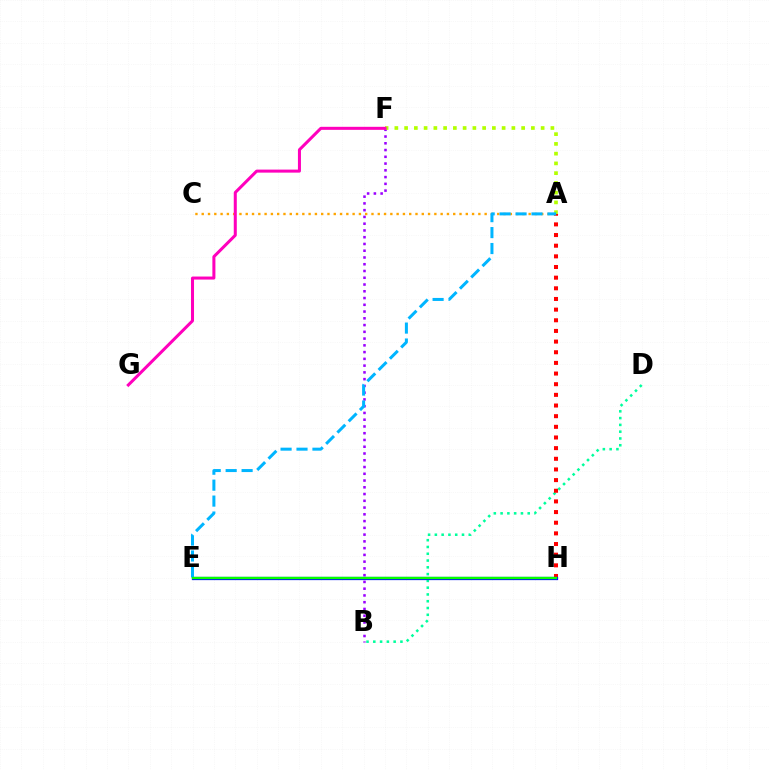{('B', 'F'): [{'color': '#9b00ff', 'line_style': 'dotted', 'thickness': 1.84}], ('B', 'D'): [{'color': '#00ff9d', 'line_style': 'dotted', 'thickness': 1.84}], ('A', 'H'): [{'color': '#ff0000', 'line_style': 'dotted', 'thickness': 2.89}], ('A', 'C'): [{'color': '#ffa500', 'line_style': 'dotted', 'thickness': 1.71}], ('A', 'F'): [{'color': '#b3ff00', 'line_style': 'dotted', 'thickness': 2.65}], ('E', 'H'): [{'color': '#0010ff', 'line_style': 'solid', 'thickness': 2.34}, {'color': '#08ff00', 'line_style': 'solid', 'thickness': 1.68}], ('A', 'E'): [{'color': '#00b5ff', 'line_style': 'dashed', 'thickness': 2.17}], ('F', 'G'): [{'color': '#ff00bd', 'line_style': 'solid', 'thickness': 2.18}]}